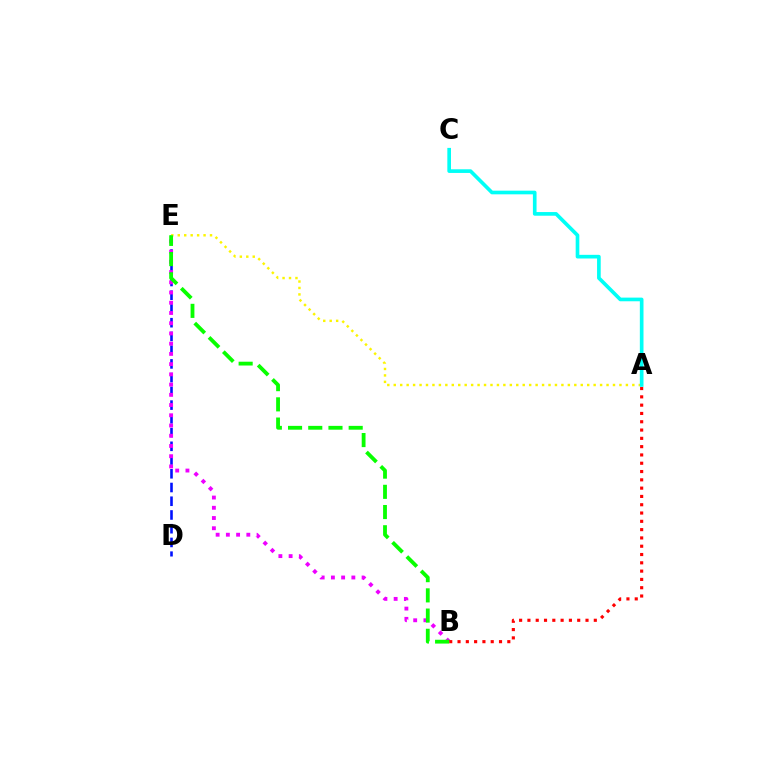{('D', 'E'): [{'color': '#0010ff', 'line_style': 'dashed', 'thickness': 1.87}], ('A', 'E'): [{'color': '#fcf500', 'line_style': 'dotted', 'thickness': 1.75}], ('B', 'E'): [{'color': '#ee00ff', 'line_style': 'dotted', 'thickness': 2.78}, {'color': '#08ff00', 'line_style': 'dashed', 'thickness': 2.75}], ('A', 'B'): [{'color': '#ff0000', 'line_style': 'dotted', 'thickness': 2.25}], ('A', 'C'): [{'color': '#00fff6', 'line_style': 'solid', 'thickness': 2.63}]}